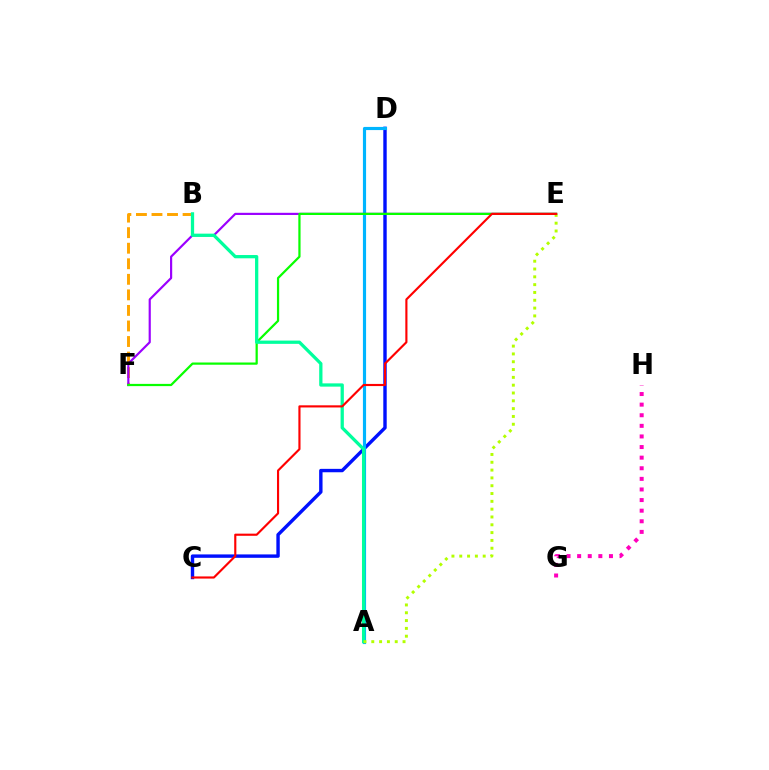{('C', 'D'): [{'color': '#0010ff', 'line_style': 'solid', 'thickness': 2.45}], ('A', 'D'): [{'color': '#00b5ff', 'line_style': 'solid', 'thickness': 2.27}], ('B', 'F'): [{'color': '#ffa500', 'line_style': 'dashed', 'thickness': 2.11}], ('E', 'F'): [{'color': '#9b00ff', 'line_style': 'solid', 'thickness': 1.57}, {'color': '#08ff00', 'line_style': 'solid', 'thickness': 1.6}], ('G', 'H'): [{'color': '#ff00bd', 'line_style': 'dotted', 'thickness': 2.88}], ('A', 'B'): [{'color': '#00ff9d', 'line_style': 'solid', 'thickness': 2.35}], ('A', 'E'): [{'color': '#b3ff00', 'line_style': 'dotted', 'thickness': 2.12}], ('C', 'E'): [{'color': '#ff0000', 'line_style': 'solid', 'thickness': 1.54}]}